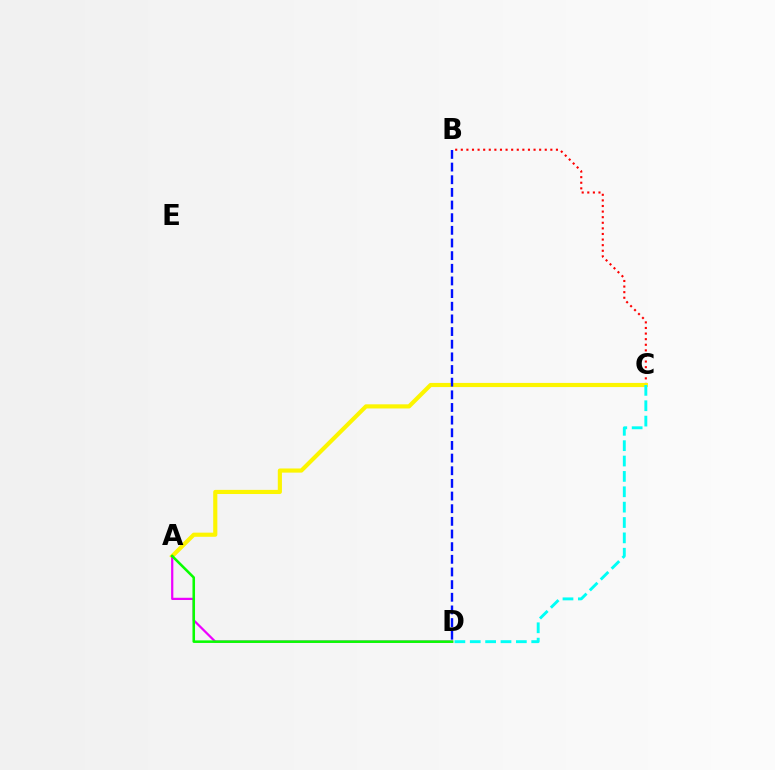{('B', 'C'): [{'color': '#ff0000', 'line_style': 'dotted', 'thickness': 1.52}], ('A', 'C'): [{'color': '#fcf500', 'line_style': 'solid', 'thickness': 2.98}], ('A', 'D'): [{'color': '#ee00ff', 'line_style': 'solid', 'thickness': 1.6}, {'color': '#08ff00', 'line_style': 'solid', 'thickness': 1.84}], ('C', 'D'): [{'color': '#00fff6', 'line_style': 'dashed', 'thickness': 2.09}], ('B', 'D'): [{'color': '#0010ff', 'line_style': 'dashed', 'thickness': 1.72}]}